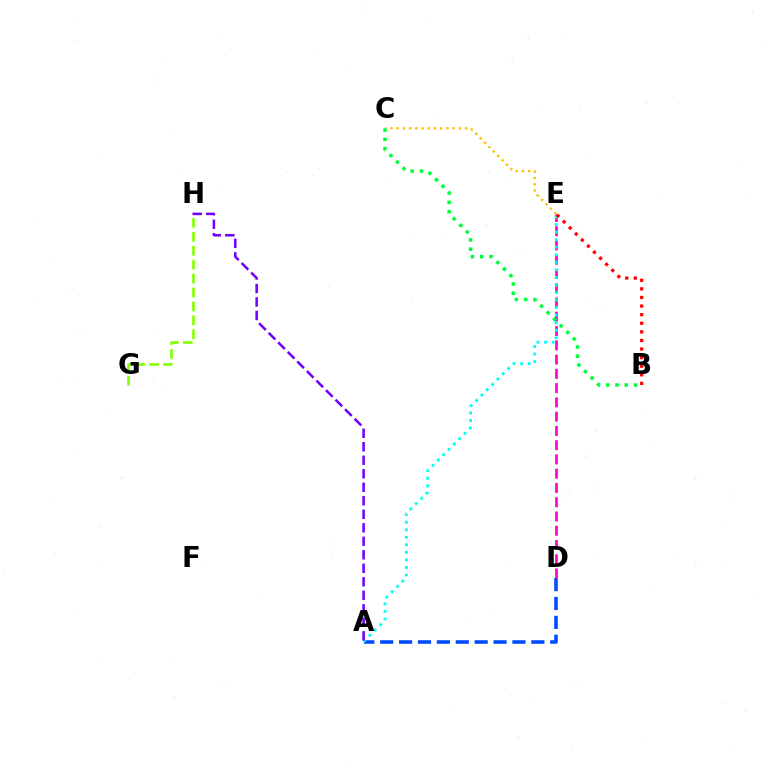{('A', 'D'): [{'color': '#004bff', 'line_style': 'dashed', 'thickness': 2.57}], ('D', 'E'): [{'color': '#ff00cf', 'line_style': 'dashed', 'thickness': 1.94}], ('C', 'E'): [{'color': '#ffbd00', 'line_style': 'dotted', 'thickness': 1.69}], ('G', 'H'): [{'color': '#84ff00', 'line_style': 'dashed', 'thickness': 1.89}], ('B', 'C'): [{'color': '#00ff39', 'line_style': 'dotted', 'thickness': 2.52}], ('A', 'E'): [{'color': '#00fff6', 'line_style': 'dotted', 'thickness': 2.05}], ('A', 'H'): [{'color': '#7200ff', 'line_style': 'dashed', 'thickness': 1.83}], ('B', 'E'): [{'color': '#ff0000', 'line_style': 'dotted', 'thickness': 2.33}]}